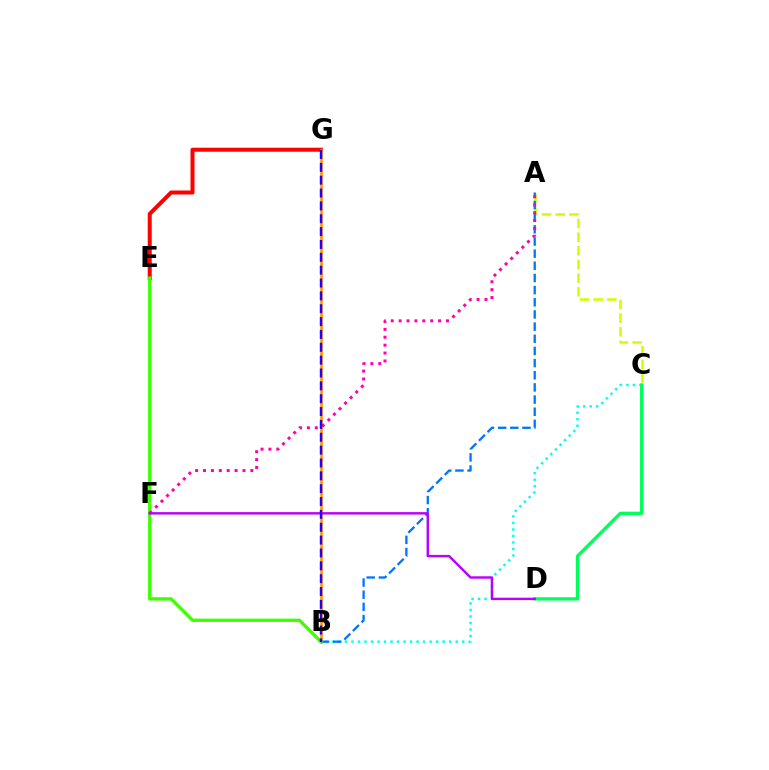{('B', 'C'): [{'color': '#00fff6', 'line_style': 'dotted', 'thickness': 1.77}], ('E', 'G'): [{'color': '#ff0000', 'line_style': 'solid', 'thickness': 2.89}], ('C', 'D'): [{'color': '#00ff5c', 'line_style': 'solid', 'thickness': 2.35}], ('A', 'C'): [{'color': '#d1ff00', 'line_style': 'dashed', 'thickness': 1.86}], ('B', 'G'): [{'color': '#ff9400', 'line_style': 'solid', 'thickness': 1.87}, {'color': '#2500ff', 'line_style': 'dashed', 'thickness': 1.75}], ('A', 'B'): [{'color': '#0074ff', 'line_style': 'dashed', 'thickness': 1.65}], ('B', 'E'): [{'color': '#3dff00', 'line_style': 'solid', 'thickness': 2.38}], ('A', 'F'): [{'color': '#ff00ac', 'line_style': 'dotted', 'thickness': 2.14}], ('D', 'F'): [{'color': '#b900ff', 'line_style': 'solid', 'thickness': 1.74}]}